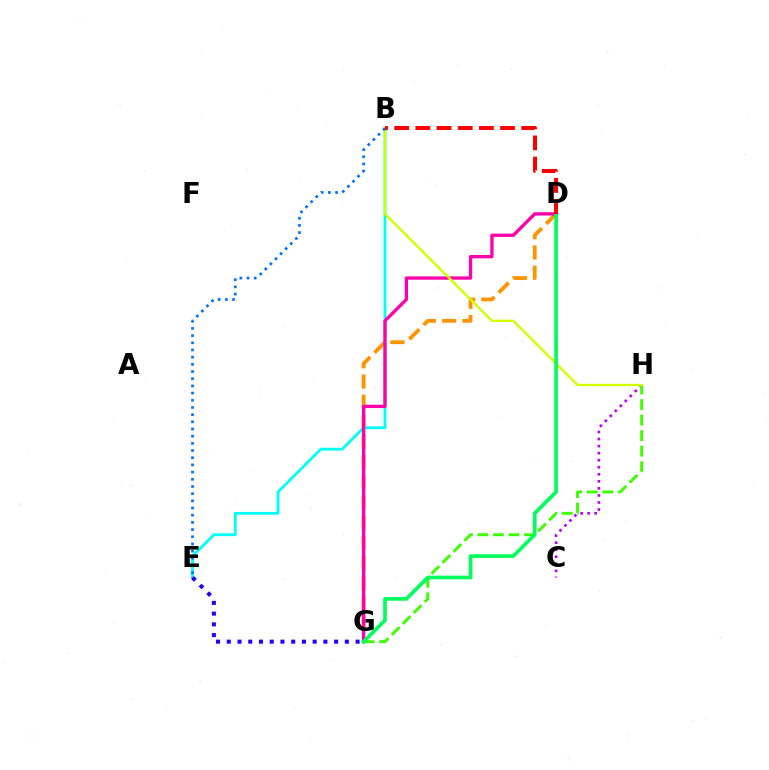{('D', 'G'): [{'color': '#ff9400', 'line_style': 'dashed', 'thickness': 2.74}, {'color': '#ff00ac', 'line_style': 'solid', 'thickness': 2.39}, {'color': '#00ff5c', 'line_style': 'solid', 'thickness': 2.66}], ('B', 'E'): [{'color': '#00fff6', 'line_style': 'solid', 'thickness': 2.02}, {'color': '#0074ff', 'line_style': 'dotted', 'thickness': 1.95}], ('C', 'H'): [{'color': '#b900ff', 'line_style': 'dotted', 'thickness': 1.91}], ('G', 'H'): [{'color': '#3dff00', 'line_style': 'dashed', 'thickness': 2.11}], ('B', 'H'): [{'color': '#d1ff00', 'line_style': 'solid', 'thickness': 1.68}], ('B', 'D'): [{'color': '#ff0000', 'line_style': 'dashed', 'thickness': 2.88}], ('E', 'G'): [{'color': '#2500ff', 'line_style': 'dotted', 'thickness': 2.92}]}